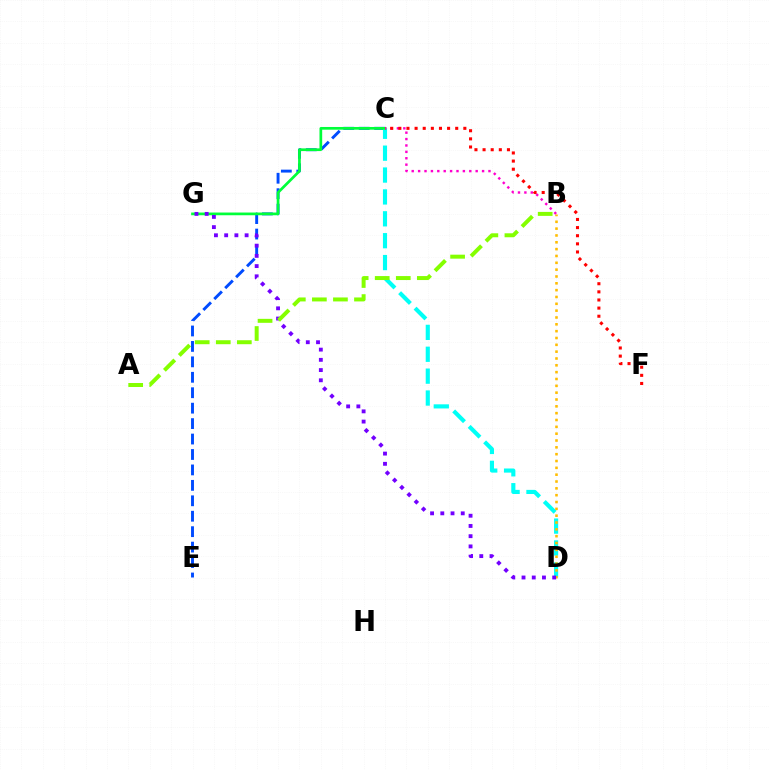{('C', 'E'): [{'color': '#004bff', 'line_style': 'dashed', 'thickness': 2.1}], ('C', 'D'): [{'color': '#00fff6', 'line_style': 'dashed', 'thickness': 2.97}], ('C', 'G'): [{'color': '#00ff39', 'line_style': 'solid', 'thickness': 1.95}], ('B', 'D'): [{'color': '#ffbd00', 'line_style': 'dotted', 'thickness': 1.86}], ('D', 'G'): [{'color': '#7200ff', 'line_style': 'dotted', 'thickness': 2.78}], ('A', 'B'): [{'color': '#84ff00', 'line_style': 'dashed', 'thickness': 2.86}], ('B', 'C'): [{'color': '#ff00cf', 'line_style': 'dotted', 'thickness': 1.74}], ('C', 'F'): [{'color': '#ff0000', 'line_style': 'dotted', 'thickness': 2.21}]}